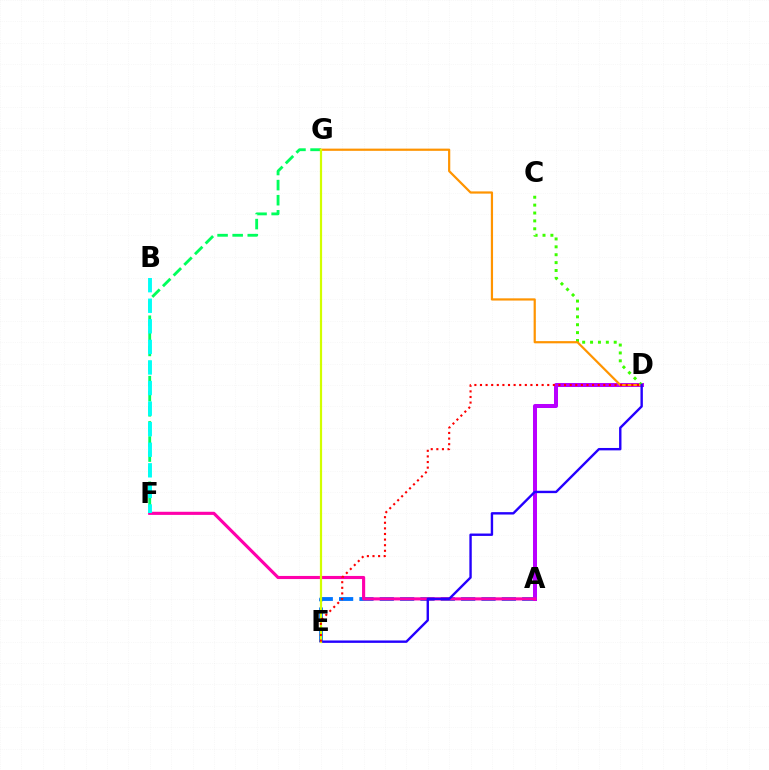{('F', 'G'): [{'color': '#00ff5c', 'line_style': 'dashed', 'thickness': 2.05}], ('A', 'E'): [{'color': '#0074ff', 'line_style': 'dashed', 'thickness': 2.76}], ('A', 'D'): [{'color': '#b900ff', 'line_style': 'solid', 'thickness': 2.89}], ('C', 'D'): [{'color': '#3dff00', 'line_style': 'dotted', 'thickness': 2.14}], ('A', 'F'): [{'color': '#ff00ac', 'line_style': 'solid', 'thickness': 2.25}], ('D', 'G'): [{'color': '#ff9400', 'line_style': 'solid', 'thickness': 1.59}], ('D', 'E'): [{'color': '#2500ff', 'line_style': 'solid', 'thickness': 1.72}, {'color': '#ff0000', 'line_style': 'dotted', 'thickness': 1.52}], ('B', 'F'): [{'color': '#00fff6', 'line_style': 'dashed', 'thickness': 2.79}], ('E', 'G'): [{'color': '#d1ff00', 'line_style': 'solid', 'thickness': 1.59}]}